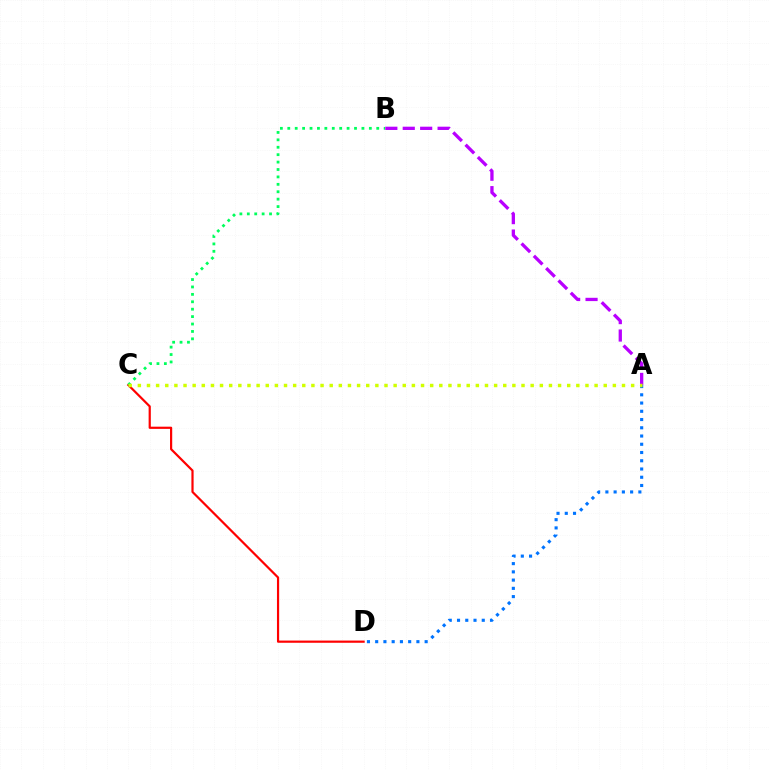{('A', 'B'): [{'color': '#b900ff', 'line_style': 'dashed', 'thickness': 2.37}], ('C', 'D'): [{'color': '#ff0000', 'line_style': 'solid', 'thickness': 1.58}], ('A', 'D'): [{'color': '#0074ff', 'line_style': 'dotted', 'thickness': 2.24}], ('B', 'C'): [{'color': '#00ff5c', 'line_style': 'dotted', 'thickness': 2.01}], ('A', 'C'): [{'color': '#d1ff00', 'line_style': 'dotted', 'thickness': 2.48}]}